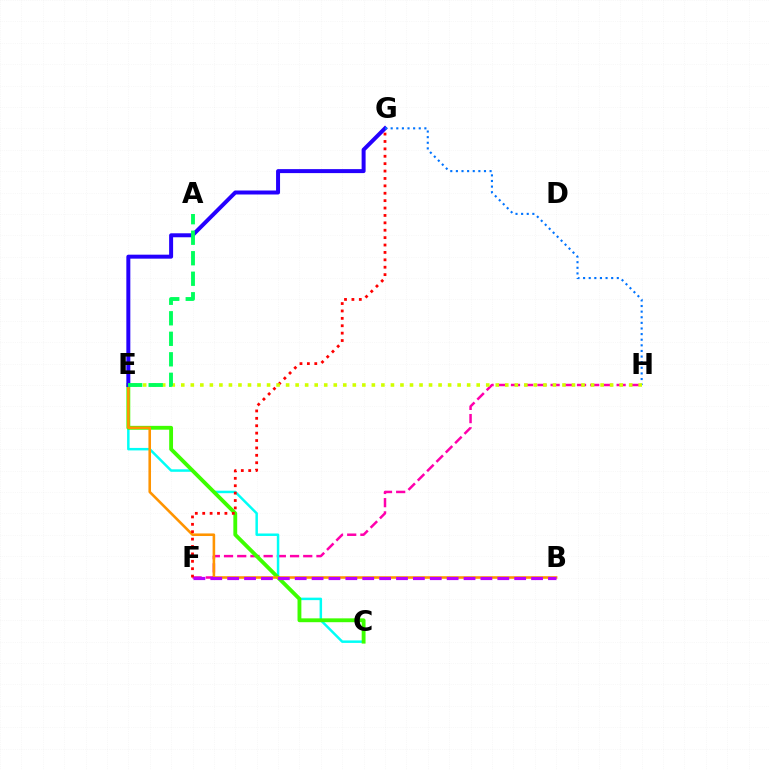{('F', 'H'): [{'color': '#ff00ac', 'line_style': 'dashed', 'thickness': 1.79}], ('C', 'E'): [{'color': '#00fff6', 'line_style': 'solid', 'thickness': 1.79}, {'color': '#3dff00', 'line_style': 'solid', 'thickness': 2.77}], ('B', 'E'): [{'color': '#ff9400', 'line_style': 'solid', 'thickness': 1.86}], ('F', 'G'): [{'color': '#ff0000', 'line_style': 'dotted', 'thickness': 2.01}], ('E', 'G'): [{'color': '#2500ff', 'line_style': 'solid', 'thickness': 2.87}], ('B', 'F'): [{'color': '#b900ff', 'line_style': 'dashed', 'thickness': 2.29}], ('G', 'H'): [{'color': '#0074ff', 'line_style': 'dotted', 'thickness': 1.53}], ('E', 'H'): [{'color': '#d1ff00', 'line_style': 'dotted', 'thickness': 2.59}], ('A', 'E'): [{'color': '#00ff5c', 'line_style': 'dashed', 'thickness': 2.79}]}